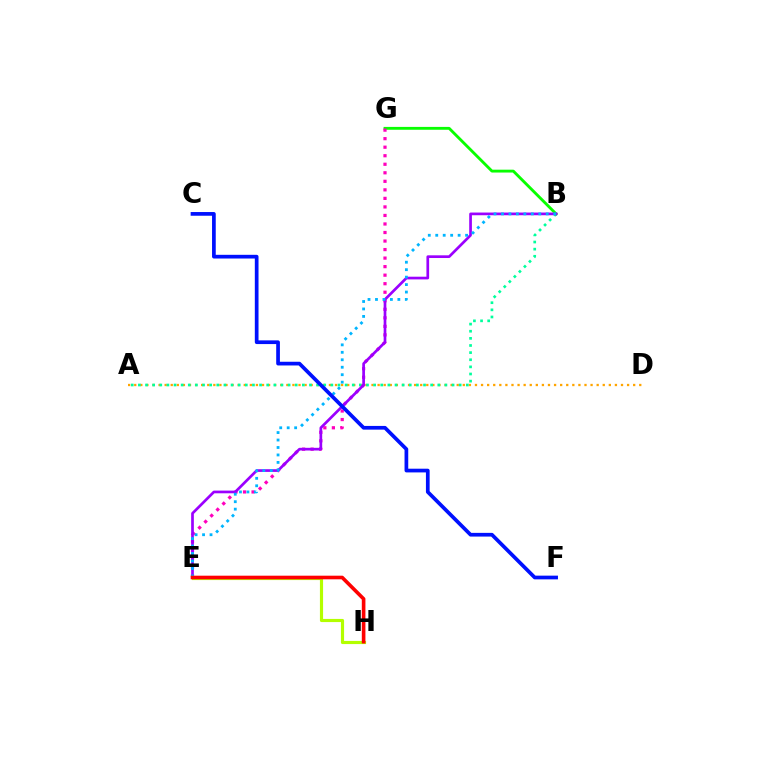{('A', 'D'): [{'color': '#ffa500', 'line_style': 'dotted', 'thickness': 1.65}], ('A', 'B'): [{'color': '#00ff9d', 'line_style': 'dotted', 'thickness': 1.94}], ('B', 'G'): [{'color': '#08ff00', 'line_style': 'solid', 'thickness': 2.06}], ('E', 'G'): [{'color': '#ff00bd', 'line_style': 'dotted', 'thickness': 2.32}], ('B', 'E'): [{'color': '#9b00ff', 'line_style': 'solid', 'thickness': 1.94}, {'color': '#00b5ff', 'line_style': 'dotted', 'thickness': 2.03}], ('E', 'H'): [{'color': '#b3ff00', 'line_style': 'solid', 'thickness': 2.27}, {'color': '#ff0000', 'line_style': 'solid', 'thickness': 2.61}], ('C', 'F'): [{'color': '#0010ff', 'line_style': 'solid', 'thickness': 2.67}]}